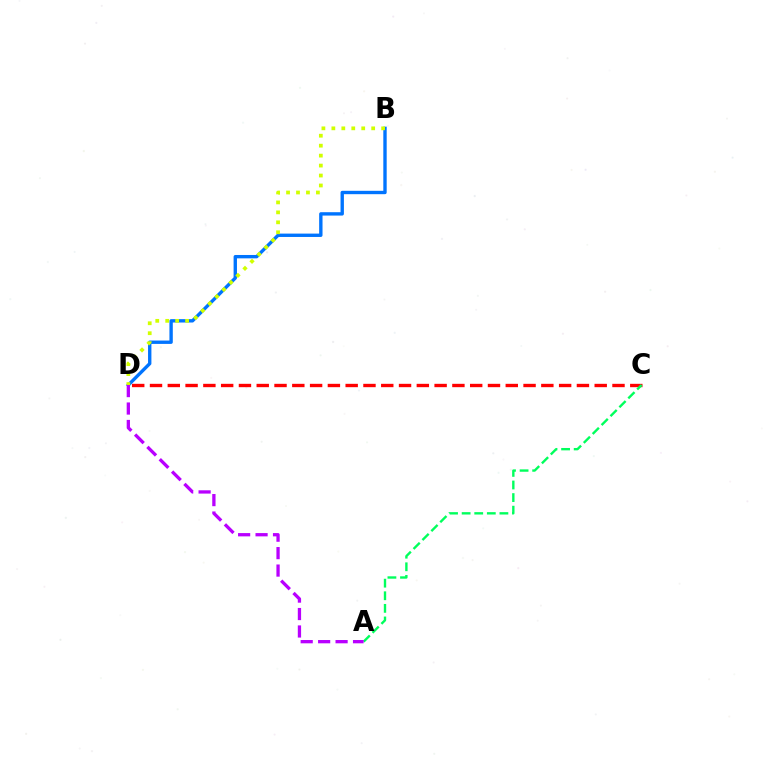{('B', 'D'): [{'color': '#0074ff', 'line_style': 'solid', 'thickness': 2.43}, {'color': '#d1ff00', 'line_style': 'dotted', 'thickness': 2.7}], ('C', 'D'): [{'color': '#ff0000', 'line_style': 'dashed', 'thickness': 2.42}], ('A', 'C'): [{'color': '#00ff5c', 'line_style': 'dashed', 'thickness': 1.71}], ('A', 'D'): [{'color': '#b900ff', 'line_style': 'dashed', 'thickness': 2.37}]}